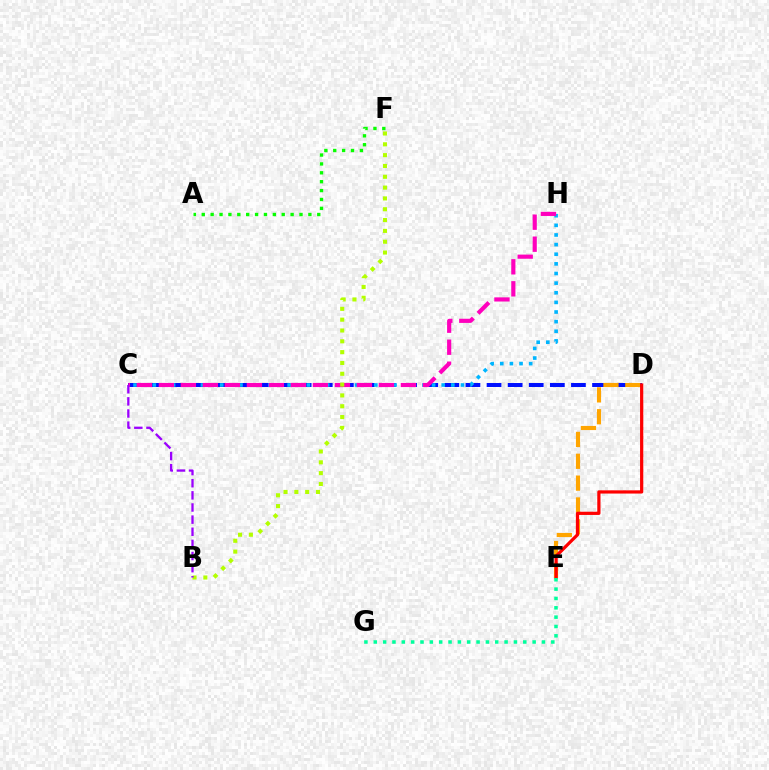{('A', 'F'): [{'color': '#08ff00', 'line_style': 'dotted', 'thickness': 2.41}], ('C', 'D'): [{'color': '#0010ff', 'line_style': 'dashed', 'thickness': 2.87}], ('C', 'H'): [{'color': '#00b5ff', 'line_style': 'dotted', 'thickness': 2.62}, {'color': '#ff00bd', 'line_style': 'dashed', 'thickness': 2.99}], ('D', 'E'): [{'color': '#ffa500', 'line_style': 'dashed', 'thickness': 2.97}, {'color': '#ff0000', 'line_style': 'solid', 'thickness': 2.32}], ('B', 'F'): [{'color': '#b3ff00', 'line_style': 'dotted', 'thickness': 2.94}], ('E', 'G'): [{'color': '#00ff9d', 'line_style': 'dotted', 'thickness': 2.54}], ('B', 'C'): [{'color': '#9b00ff', 'line_style': 'dashed', 'thickness': 1.65}]}